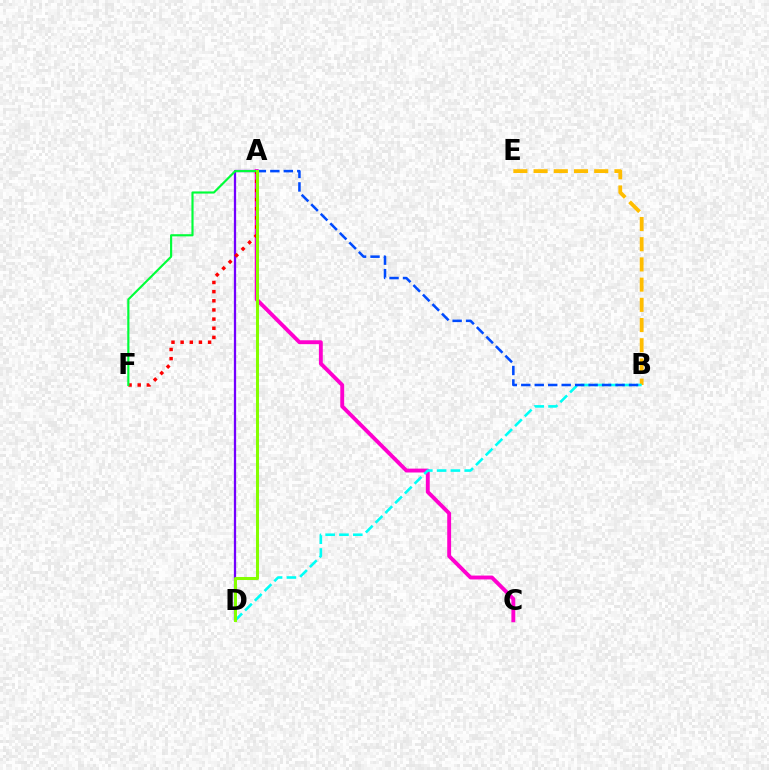{('B', 'E'): [{'color': '#ffbd00', 'line_style': 'dashed', 'thickness': 2.74}], ('A', 'D'): [{'color': '#7200ff', 'line_style': 'solid', 'thickness': 1.63}, {'color': '#84ff00', 'line_style': 'solid', 'thickness': 2.17}], ('A', 'C'): [{'color': '#ff00cf', 'line_style': 'solid', 'thickness': 2.79}], ('A', 'F'): [{'color': '#ff0000', 'line_style': 'dotted', 'thickness': 2.49}, {'color': '#00ff39', 'line_style': 'solid', 'thickness': 1.56}], ('B', 'D'): [{'color': '#00fff6', 'line_style': 'dashed', 'thickness': 1.88}], ('A', 'B'): [{'color': '#004bff', 'line_style': 'dashed', 'thickness': 1.83}]}